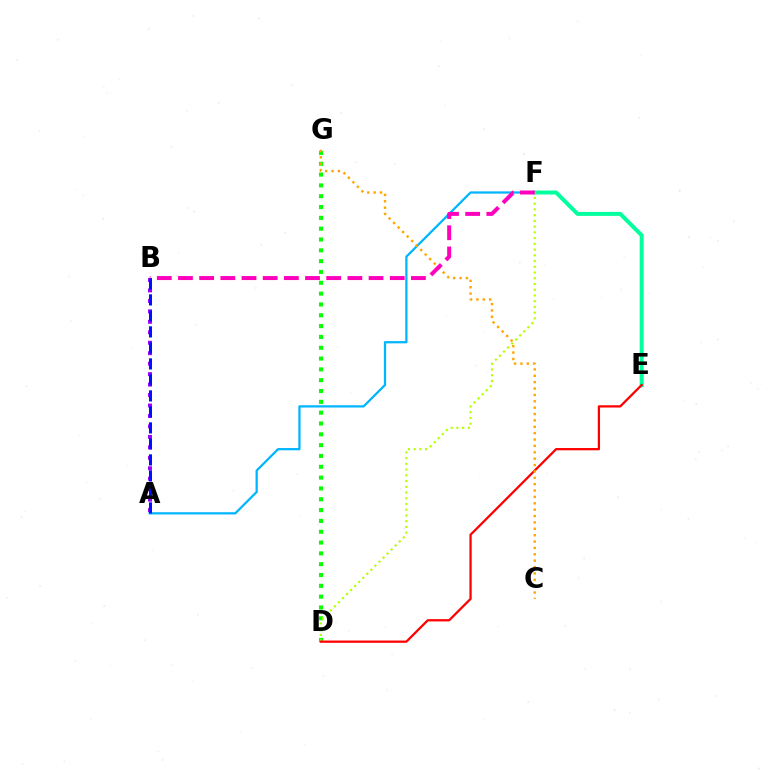{('A', 'F'): [{'color': '#00b5ff', 'line_style': 'solid', 'thickness': 1.62}], ('D', 'G'): [{'color': '#08ff00', 'line_style': 'dotted', 'thickness': 2.94}], ('E', 'F'): [{'color': '#00ff9d', 'line_style': 'solid', 'thickness': 2.86}], ('A', 'B'): [{'color': '#9b00ff', 'line_style': 'dotted', 'thickness': 2.84}, {'color': '#0010ff', 'line_style': 'dashed', 'thickness': 2.17}], ('D', 'F'): [{'color': '#b3ff00', 'line_style': 'dotted', 'thickness': 1.56}], ('D', 'E'): [{'color': '#ff0000', 'line_style': 'solid', 'thickness': 1.63}], ('C', 'G'): [{'color': '#ffa500', 'line_style': 'dotted', 'thickness': 1.73}], ('B', 'F'): [{'color': '#ff00bd', 'line_style': 'dashed', 'thickness': 2.88}]}